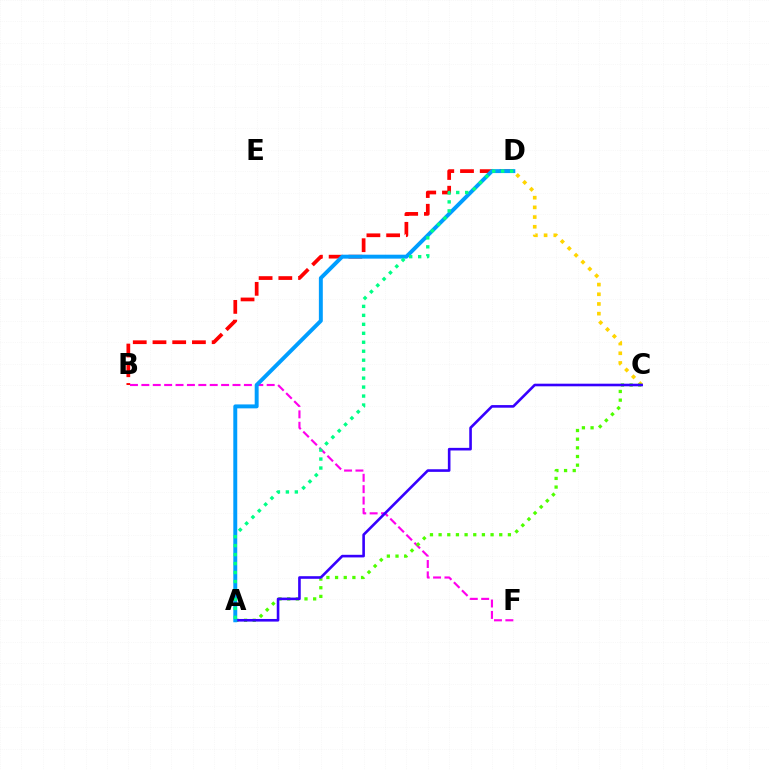{('C', 'D'): [{'color': '#ffd500', 'line_style': 'dotted', 'thickness': 2.63}], ('B', 'D'): [{'color': '#ff0000', 'line_style': 'dashed', 'thickness': 2.68}], ('B', 'F'): [{'color': '#ff00ed', 'line_style': 'dashed', 'thickness': 1.55}], ('A', 'C'): [{'color': '#4fff00', 'line_style': 'dotted', 'thickness': 2.35}, {'color': '#3700ff', 'line_style': 'solid', 'thickness': 1.88}], ('A', 'D'): [{'color': '#009eff', 'line_style': 'solid', 'thickness': 2.83}, {'color': '#00ff86', 'line_style': 'dotted', 'thickness': 2.44}]}